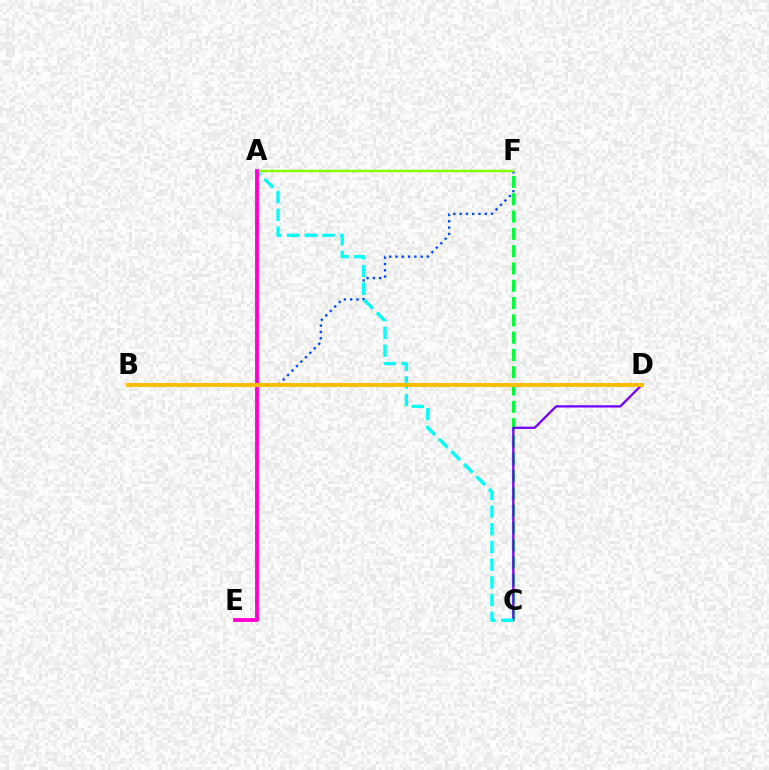{('B', 'F'): [{'color': '#004bff', 'line_style': 'dotted', 'thickness': 1.71}], ('C', 'F'): [{'color': '#00ff39', 'line_style': 'dashed', 'thickness': 2.35}], ('C', 'D'): [{'color': '#7200ff', 'line_style': 'solid', 'thickness': 1.64}], ('A', 'F'): [{'color': '#84ff00', 'line_style': 'solid', 'thickness': 1.74}], ('A', 'C'): [{'color': '#00fff6', 'line_style': 'dashed', 'thickness': 2.41}], ('A', 'E'): [{'color': '#ff0000', 'line_style': 'dotted', 'thickness': 1.72}, {'color': '#ff00cf', 'line_style': 'solid', 'thickness': 2.75}], ('B', 'D'): [{'color': '#ffbd00', 'line_style': 'solid', 'thickness': 2.83}]}